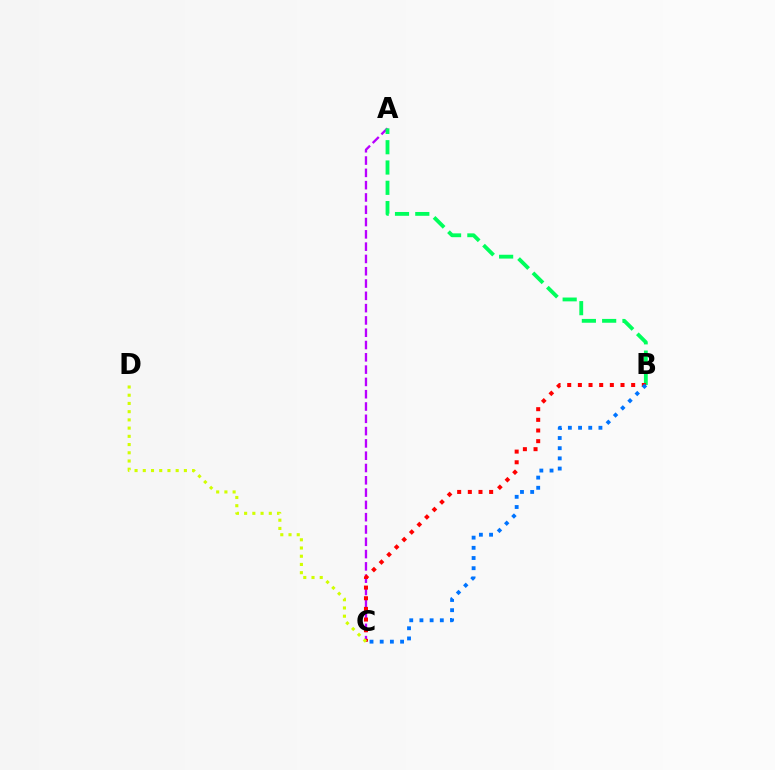{('A', 'C'): [{'color': '#b900ff', 'line_style': 'dashed', 'thickness': 1.67}], ('A', 'B'): [{'color': '#00ff5c', 'line_style': 'dashed', 'thickness': 2.76}], ('B', 'C'): [{'color': '#ff0000', 'line_style': 'dotted', 'thickness': 2.9}, {'color': '#0074ff', 'line_style': 'dotted', 'thickness': 2.77}], ('C', 'D'): [{'color': '#d1ff00', 'line_style': 'dotted', 'thickness': 2.23}]}